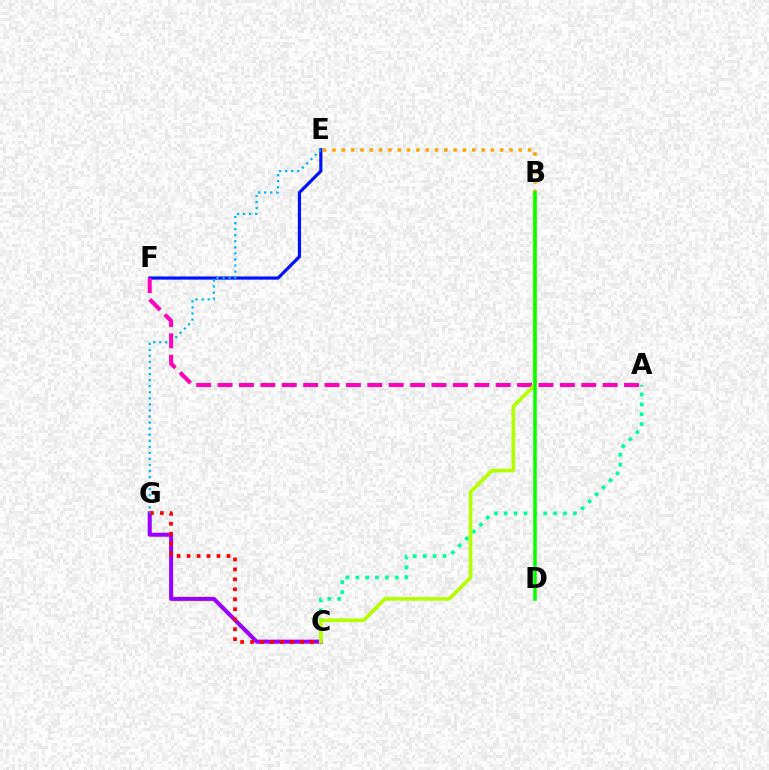{('C', 'G'): [{'color': '#9b00ff', 'line_style': 'solid', 'thickness': 2.91}, {'color': '#ff0000', 'line_style': 'dotted', 'thickness': 2.71}], ('E', 'F'): [{'color': '#0010ff', 'line_style': 'solid', 'thickness': 2.29}], ('A', 'C'): [{'color': '#00ff9d', 'line_style': 'dotted', 'thickness': 2.68}], ('E', 'G'): [{'color': '#00b5ff', 'line_style': 'dotted', 'thickness': 1.64}], ('A', 'F'): [{'color': '#ff00bd', 'line_style': 'dashed', 'thickness': 2.91}], ('B', 'C'): [{'color': '#b3ff00', 'line_style': 'solid', 'thickness': 2.63}], ('B', 'E'): [{'color': '#ffa500', 'line_style': 'dotted', 'thickness': 2.53}], ('B', 'D'): [{'color': '#08ff00', 'line_style': 'solid', 'thickness': 2.55}]}